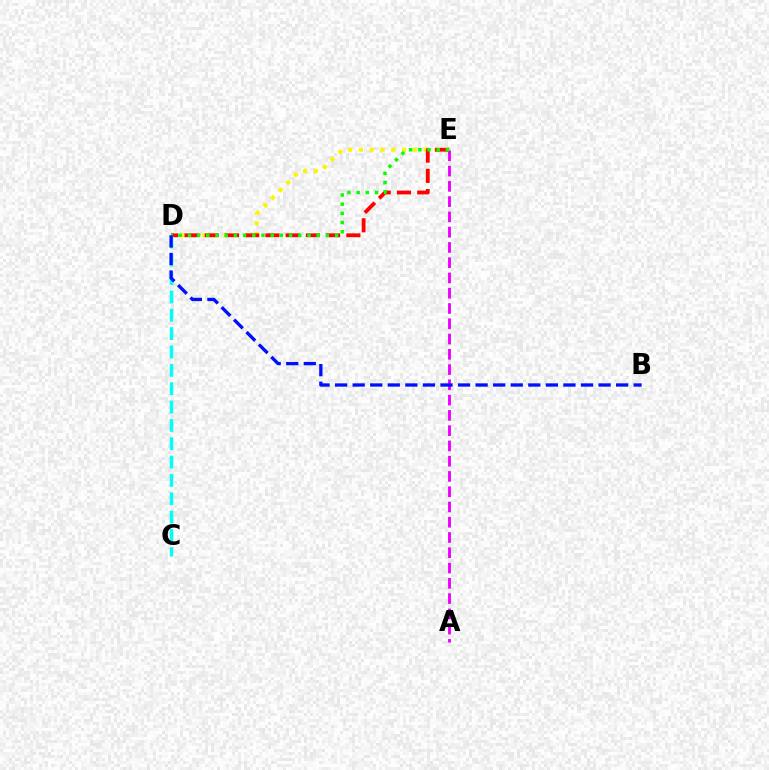{('D', 'E'): [{'color': '#fcf500', 'line_style': 'dotted', 'thickness': 2.93}, {'color': '#ff0000', 'line_style': 'dashed', 'thickness': 2.75}, {'color': '#08ff00', 'line_style': 'dotted', 'thickness': 2.5}], ('C', 'D'): [{'color': '#00fff6', 'line_style': 'dashed', 'thickness': 2.49}], ('A', 'E'): [{'color': '#ee00ff', 'line_style': 'dashed', 'thickness': 2.07}], ('B', 'D'): [{'color': '#0010ff', 'line_style': 'dashed', 'thickness': 2.39}]}